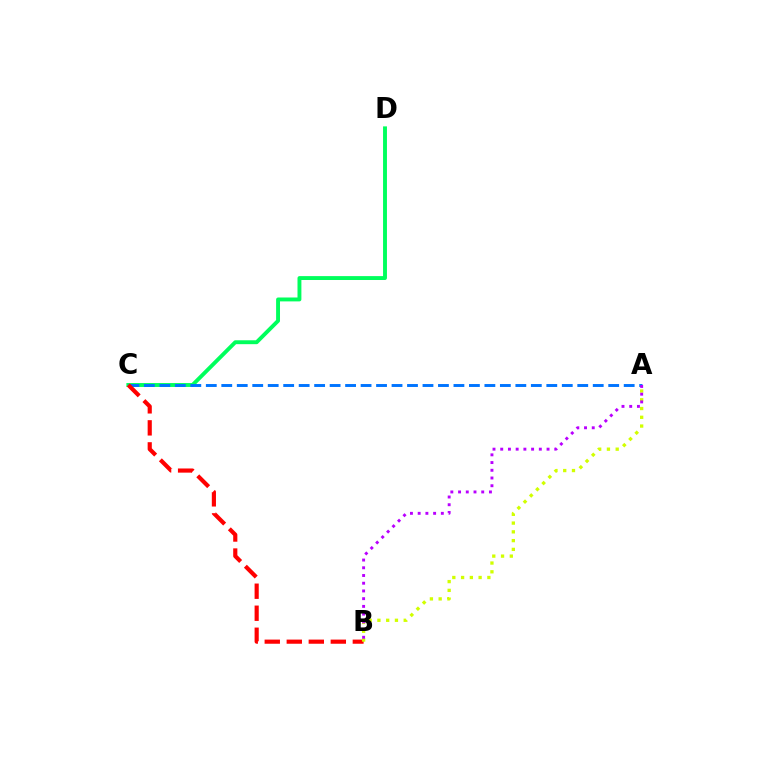{('C', 'D'): [{'color': '#00ff5c', 'line_style': 'solid', 'thickness': 2.81}], ('A', 'C'): [{'color': '#0074ff', 'line_style': 'dashed', 'thickness': 2.1}], ('B', 'C'): [{'color': '#ff0000', 'line_style': 'dashed', 'thickness': 2.99}], ('A', 'B'): [{'color': '#d1ff00', 'line_style': 'dotted', 'thickness': 2.38}, {'color': '#b900ff', 'line_style': 'dotted', 'thickness': 2.1}]}